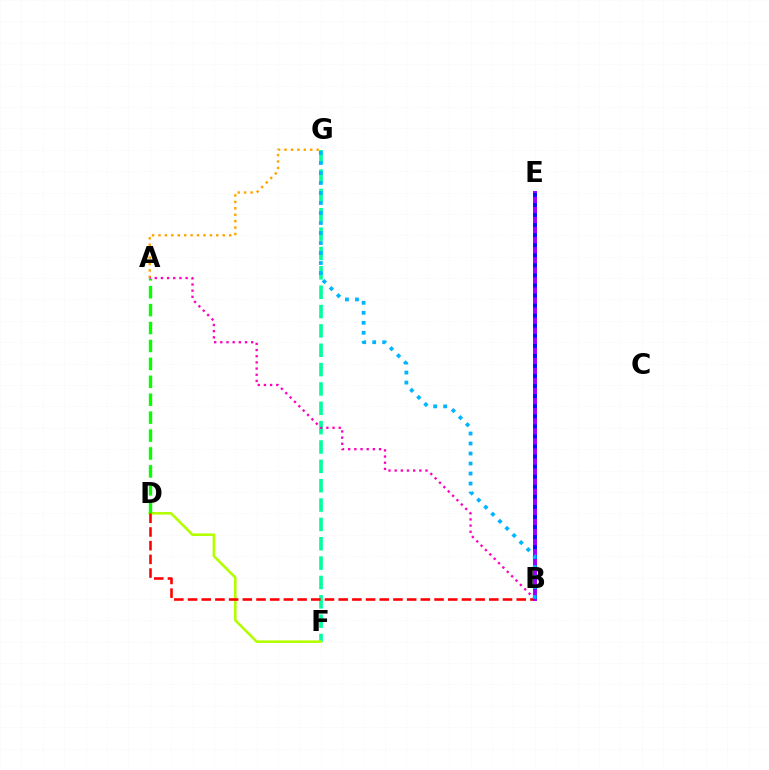{('A', 'G'): [{'color': '#ffa500', 'line_style': 'dotted', 'thickness': 1.74}], ('F', 'G'): [{'color': '#00ff9d', 'line_style': 'dashed', 'thickness': 2.63}], ('D', 'F'): [{'color': '#b3ff00', 'line_style': 'solid', 'thickness': 1.87}], ('A', 'D'): [{'color': '#08ff00', 'line_style': 'dashed', 'thickness': 2.43}], ('A', 'B'): [{'color': '#ff00bd', 'line_style': 'dotted', 'thickness': 1.68}], ('B', 'D'): [{'color': '#ff0000', 'line_style': 'dashed', 'thickness': 1.86}], ('B', 'E'): [{'color': '#9b00ff', 'line_style': 'solid', 'thickness': 2.84}, {'color': '#0010ff', 'line_style': 'dotted', 'thickness': 2.73}], ('B', 'G'): [{'color': '#00b5ff', 'line_style': 'dotted', 'thickness': 2.72}]}